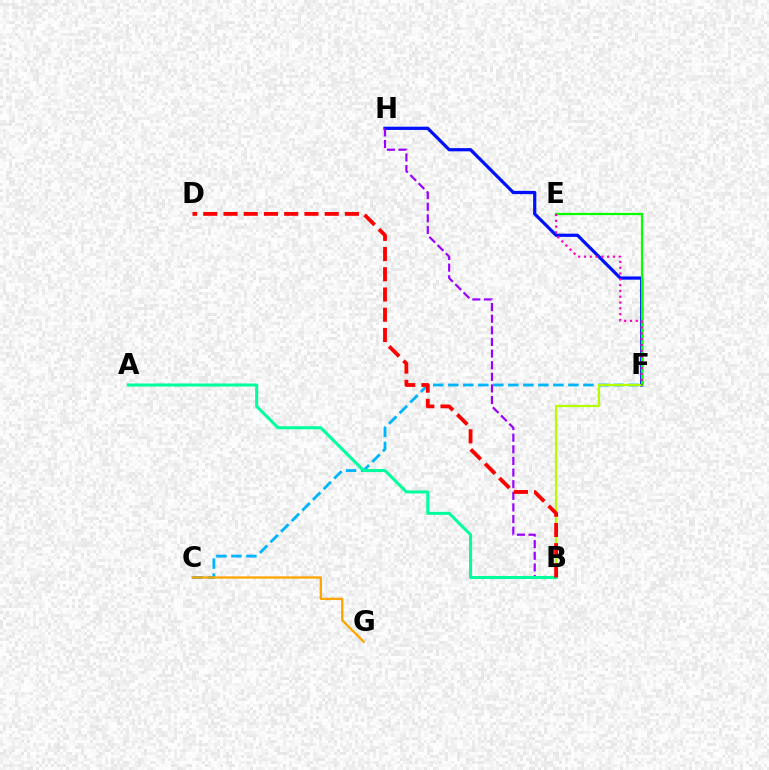{('C', 'F'): [{'color': '#00b5ff', 'line_style': 'dashed', 'thickness': 2.04}], ('F', 'H'): [{'color': '#0010ff', 'line_style': 'solid', 'thickness': 2.32}], ('B', 'H'): [{'color': '#9b00ff', 'line_style': 'dashed', 'thickness': 1.58}], ('B', 'F'): [{'color': '#b3ff00', 'line_style': 'solid', 'thickness': 1.6}], ('E', 'F'): [{'color': '#08ff00', 'line_style': 'solid', 'thickness': 1.61}, {'color': '#ff00bd', 'line_style': 'dotted', 'thickness': 1.58}], ('C', 'G'): [{'color': '#ffa500', 'line_style': 'solid', 'thickness': 1.67}], ('A', 'B'): [{'color': '#00ff9d', 'line_style': 'solid', 'thickness': 2.2}], ('B', 'D'): [{'color': '#ff0000', 'line_style': 'dashed', 'thickness': 2.75}]}